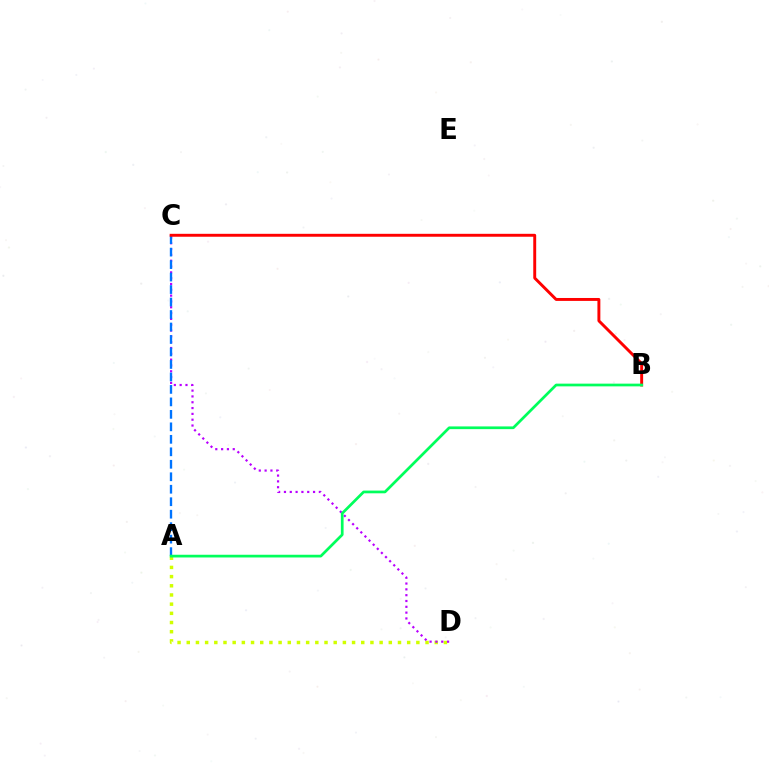{('A', 'D'): [{'color': '#d1ff00', 'line_style': 'dotted', 'thickness': 2.5}], ('C', 'D'): [{'color': '#b900ff', 'line_style': 'dotted', 'thickness': 1.58}], ('A', 'C'): [{'color': '#0074ff', 'line_style': 'dashed', 'thickness': 1.7}], ('B', 'C'): [{'color': '#ff0000', 'line_style': 'solid', 'thickness': 2.11}], ('A', 'B'): [{'color': '#00ff5c', 'line_style': 'solid', 'thickness': 1.96}]}